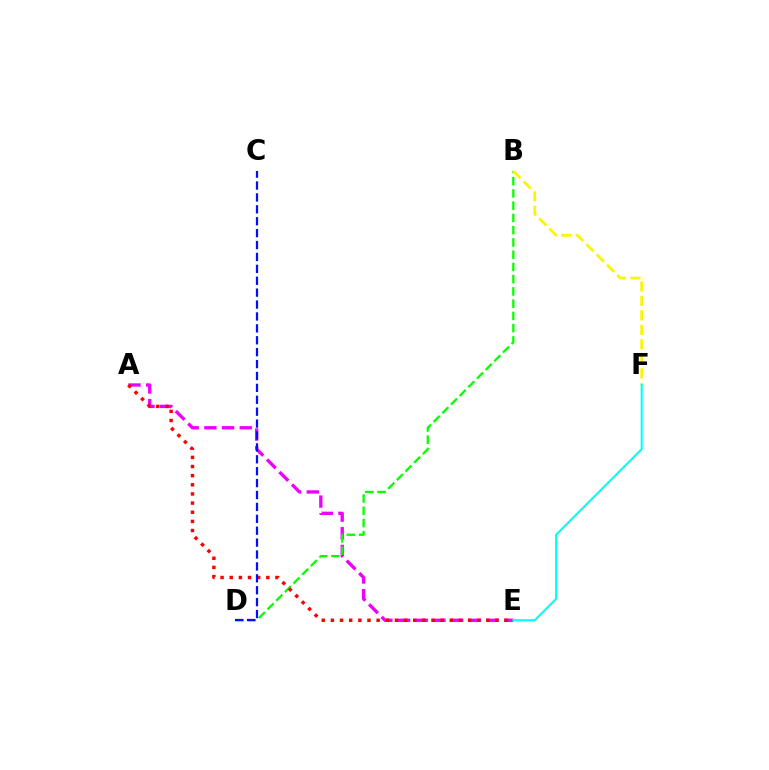{('A', 'E'): [{'color': '#ee00ff', 'line_style': 'dashed', 'thickness': 2.4}, {'color': '#ff0000', 'line_style': 'dotted', 'thickness': 2.48}], ('B', 'D'): [{'color': '#08ff00', 'line_style': 'dashed', 'thickness': 1.66}], ('B', 'F'): [{'color': '#fcf500', 'line_style': 'dashed', 'thickness': 1.97}], ('C', 'D'): [{'color': '#0010ff', 'line_style': 'dashed', 'thickness': 1.62}], ('E', 'F'): [{'color': '#00fff6', 'line_style': 'solid', 'thickness': 1.5}]}